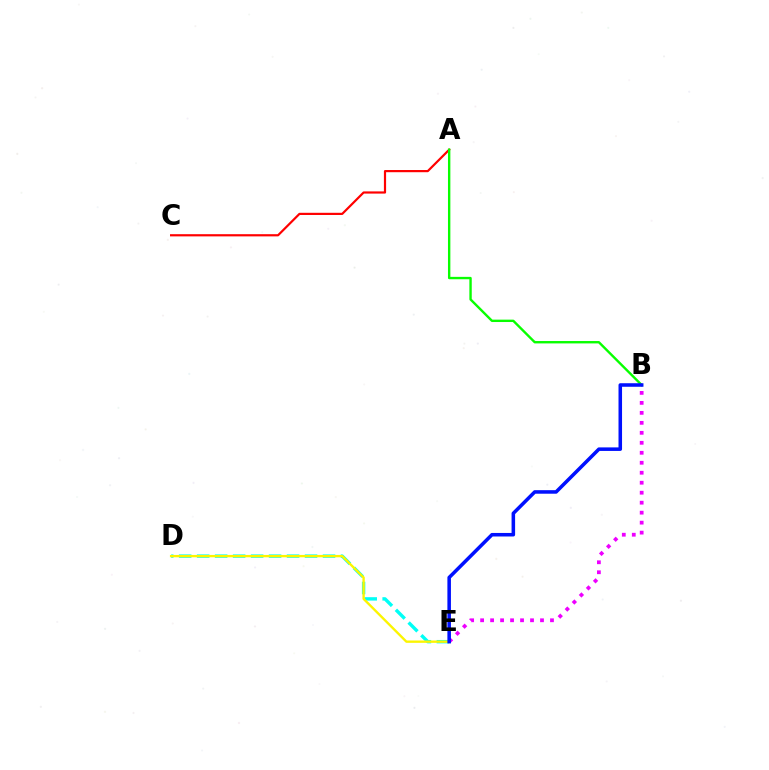{('D', 'E'): [{'color': '#00fff6', 'line_style': 'dashed', 'thickness': 2.44}, {'color': '#fcf500', 'line_style': 'solid', 'thickness': 1.69}], ('A', 'C'): [{'color': '#ff0000', 'line_style': 'solid', 'thickness': 1.58}], ('B', 'E'): [{'color': '#ee00ff', 'line_style': 'dotted', 'thickness': 2.71}, {'color': '#0010ff', 'line_style': 'solid', 'thickness': 2.55}], ('A', 'B'): [{'color': '#08ff00', 'line_style': 'solid', 'thickness': 1.72}]}